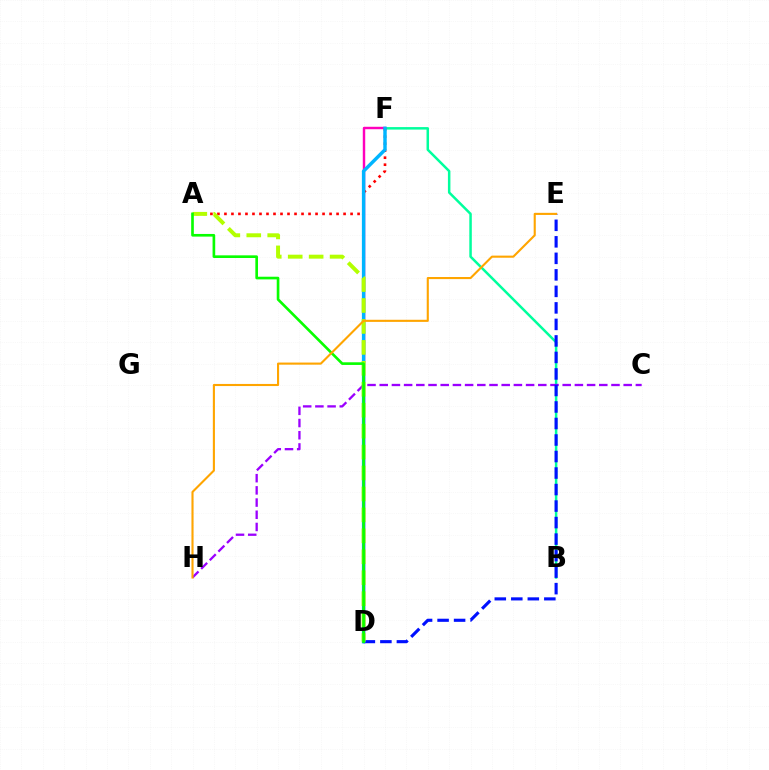{('B', 'F'): [{'color': '#00ff9d', 'line_style': 'solid', 'thickness': 1.8}], ('D', 'F'): [{'color': '#ff00bd', 'line_style': 'solid', 'thickness': 1.76}, {'color': '#00b5ff', 'line_style': 'solid', 'thickness': 2.48}], ('A', 'F'): [{'color': '#ff0000', 'line_style': 'dotted', 'thickness': 1.9}], ('C', 'H'): [{'color': '#9b00ff', 'line_style': 'dashed', 'thickness': 1.66}], ('D', 'E'): [{'color': '#0010ff', 'line_style': 'dashed', 'thickness': 2.24}], ('A', 'D'): [{'color': '#b3ff00', 'line_style': 'dashed', 'thickness': 2.84}, {'color': '#08ff00', 'line_style': 'solid', 'thickness': 1.91}], ('E', 'H'): [{'color': '#ffa500', 'line_style': 'solid', 'thickness': 1.52}]}